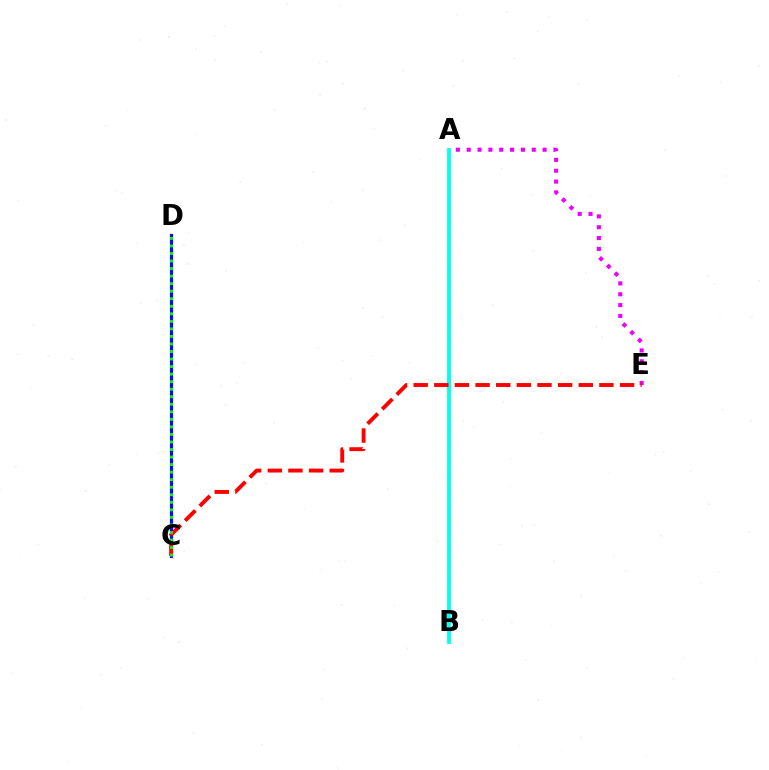{('C', 'D'): [{'color': '#0010ff', 'line_style': 'solid', 'thickness': 2.31}, {'color': '#08ff00', 'line_style': 'dotted', 'thickness': 2.05}], ('A', 'E'): [{'color': '#ee00ff', 'line_style': 'dotted', 'thickness': 2.95}], ('A', 'B'): [{'color': '#fcf500', 'line_style': 'dashed', 'thickness': 2.35}, {'color': '#00fff6', 'line_style': 'solid', 'thickness': 2.75}], ('C', 'E'): [{'color': '#ff0000', 'line_style': 'dashed', 'thickness': 2.8}]}